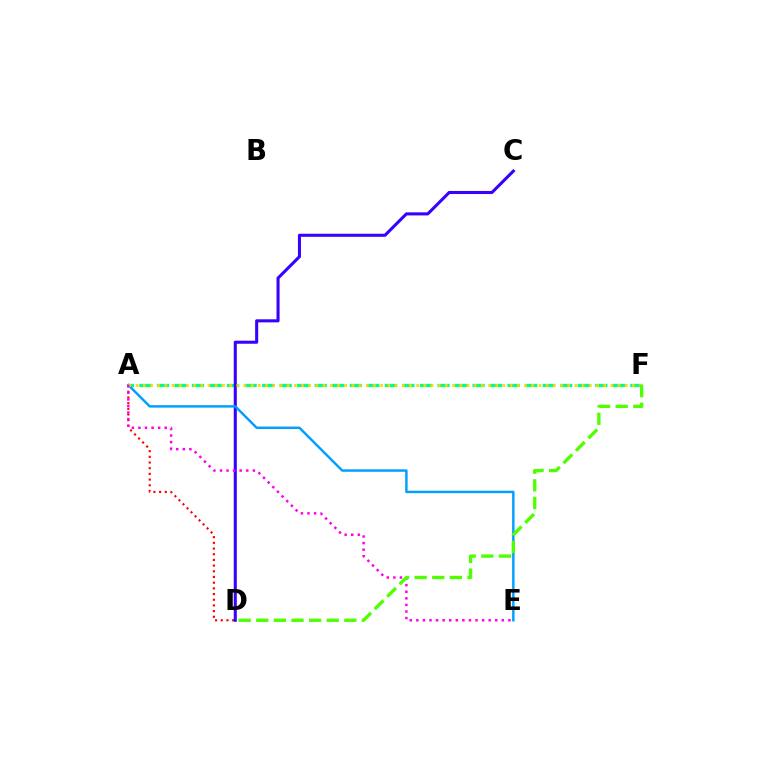{('A', 'D'): [{'color': '#ff0000', 'line_style': 'dotted', 'thickness': 1.55}], ('A', 'F'): [{'color': '#00ff86', 'line_style': 'dashed', 'thickness': 2.38}, {'color': '#ffd500', 'line_style': 'dotted', 'thickness': 1.95}], ('C', 'D'): [{'color': '#3700ff', 'line_style': 'solid', 'thickness': 2.21}], ('A', 'E'): [{'color': '#009eff', 'line_style': 'solid', 'thickness': 1.76}, {'color': '#ff00ed', 'line_style': 'dotted', 'thickness': 1.79}], ('D', 'F'): [{'color': '#4fff00', 'line_style': 'dashed', 'thickness': 2.39}]}